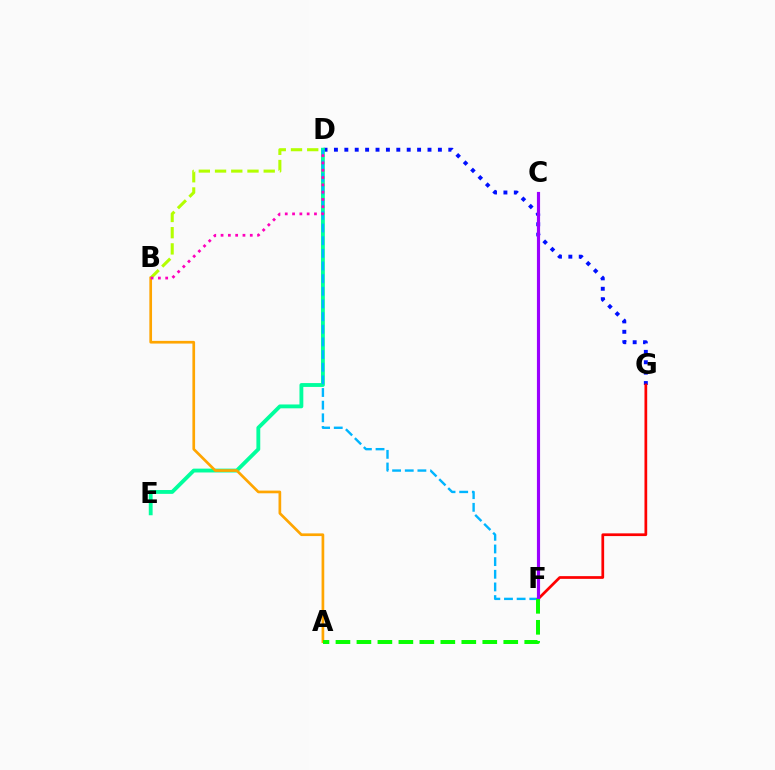{('D', 'G'): [{'color': '#0010ff', 'line_style': 'dotted', 'thickness': 2.82}], ('D', 'E'): [{'color': '#00ff9d', 'line_style': 'solid', 'thickness': 2.77}], ('B', 'D'): [{'color': '#b3ff00', 'line_style': 'dashed', 'thickness': 2.2}, {'color': '#ff00bd', 'line_style': 'dotted', 'thickness': 1.98}], ('D', 'F'): [{'color': '#00b5ff', 'line_style': 'dashed', 'thickness': 1.72}], ('A', 'B'): [{'color': '#ffa500', 'line_style': 'solid', 'thickness': 1.93}], ('F', 'G'): [{'color': '#ff0000', 'line_style': 'solid', 'thickness': 1.96}], ('C', 'F'): [{'color': '#9b00ff', 'line_style': 'solid', 'thickness': 2.27}], ('A', 'F'): [{'color': '#08ff00', 'line_style': 'dashed', 'thickness': 2.85}]}